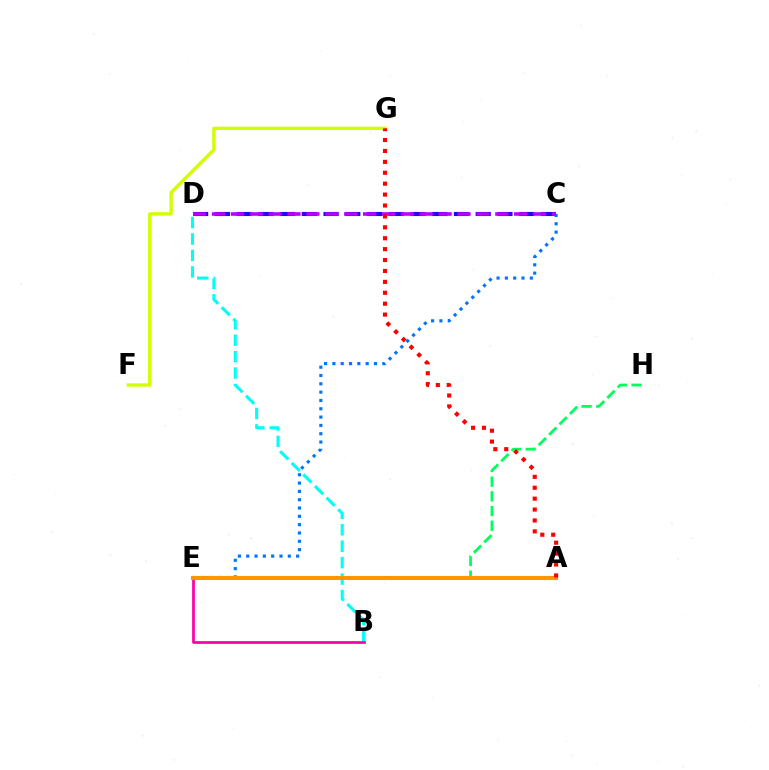{('E', 'H'): [{'color': '#00ff5c', 'line_style': 'dashed', 'thickness': 2.0}], ('C', 'D'): [{'color': '#2500ff', 'line_style': 'dashed', 'thickness': 2.95}, {'color': '#b900ff', 'line_style': 'dashed', 'thickness': 2.57}], ('B', 'D'): [{'color': '#00fff6', 'line_style': 'dashed', 'thickness': 2.23}], ('A', 'E'): [{'color': '#3dff00', 'line_style': 'solid', 'thickness': 2.0}, {'color': '#ff9400', 'line_style': 'solid', 'thickness': 2.92}], ('C', 'E'): [{'color': '#0074ff', 'line_style': 'dotted', 'thickness': 2.26}], ('F', 'G'): [{'color': '#d1ff00', 'line_style': 'solid', 'thickness': 2.42}], ('B', 'E'): [{'color': '#ff00ac', 'line_style': 'solid', 'thickness': 1.98}], ('A', 'G'): [{'color': '#ff0000', 'line_style': 'dotted', 'thickness': 2.96}]}